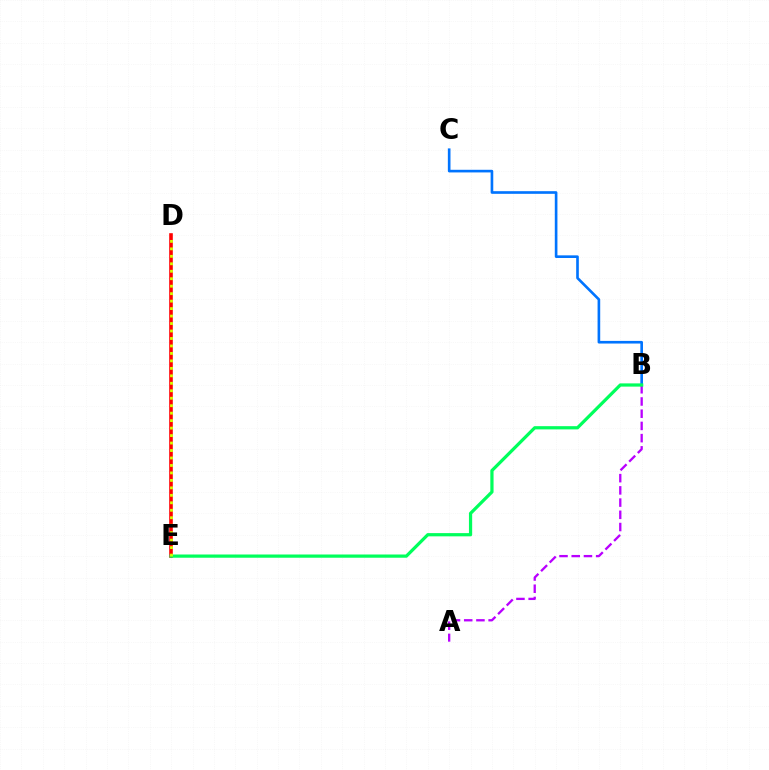{('B', 'C'): [{'color': '#0074ff', 'line_style': 'solid', 'thickness': 1.9}], ('D', 'E'): [{'color': '#ff0000', 'line_style': 'solid', 'thickness': 2.6}, {'color': '#d1ff00', 'line_style': 'dotted', 'thickness': 2.03}], ('A', 'B'): [{'color': '#b900ff', 'line_style': 'dashed', 'thickness': 1.66}], ('B', 'E'): [{'color': '#00ff5c', 'line_style': 'solid', 'thickness': 2.32}]}